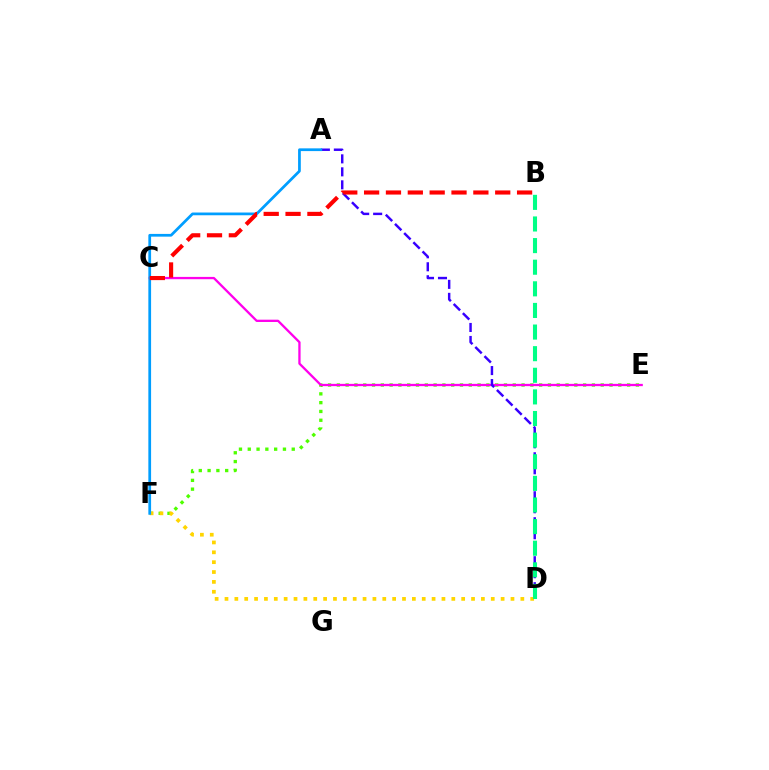{('E', 'F'): [{'color': '#4fff00', 'line_style': 'dotted', 'thickness': 2.39}], ('D', 'F'): [{'color': '#ffd500', 'line_style': 'dotted', 'thickness': 2.68}], ('C', 'E'): [{'color': '#ff00ed', 'line_style': 'solid', 'thickness': 1.66}], ('A', 'D'): [{'color': '#3700ff', 'line_style': 'dashed', 'thickness': 1.76}], ('A', 'F'): [{'color': '#009eff', 'line_style': 'solid', 'thickness': 1.97}], ('B', 'C'): [{'color': '#ff0000', 'line_style': 'dashed', 'thickness': 2.97}], ('B', 'D'): [{'color': '#00ff86', 'line_style': 'dashed', 'thickness': 2.94}]}